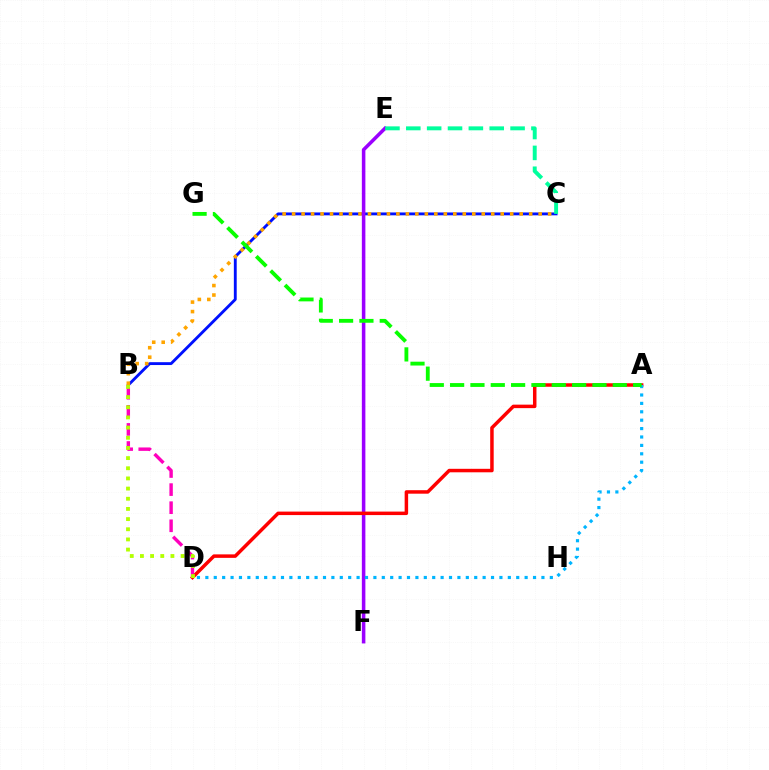{('B', 'C'): [{'color': '#0010ff', 'line_style': 'solid', 'thickness': 2.06}, {'color': '#ffa500', 'line_style': 'dotted', 'thickness': 2.58}], ('B', 'D'): [{'color': '#ff00bd', 'line_style': 'dashed', 'thickness': 2.46}, {'color': '#b3ff00', 'line_style': 'dotted', 'thickness': 2.76}], ('E', 'F'): [{'color': '#9b00ff', 'line_style': 'solid', 'thickness': 2.54}], ('A', 'D'): [{'color': '#ff0000', 'line_style': 'solid', 'thickness': 2.51}, {'color': '#00b5ff', 'line_style': 'dotted', 'thickness': 2.28}], ('C', 'E'): [{'color': '#00ff9d', 'line_style': 'dashed', 'thickness': 2.83}], ('A', 'G'): [{'color': '#08ff00', 'line_style': 'dashed', 'thickness': 2.76}]}